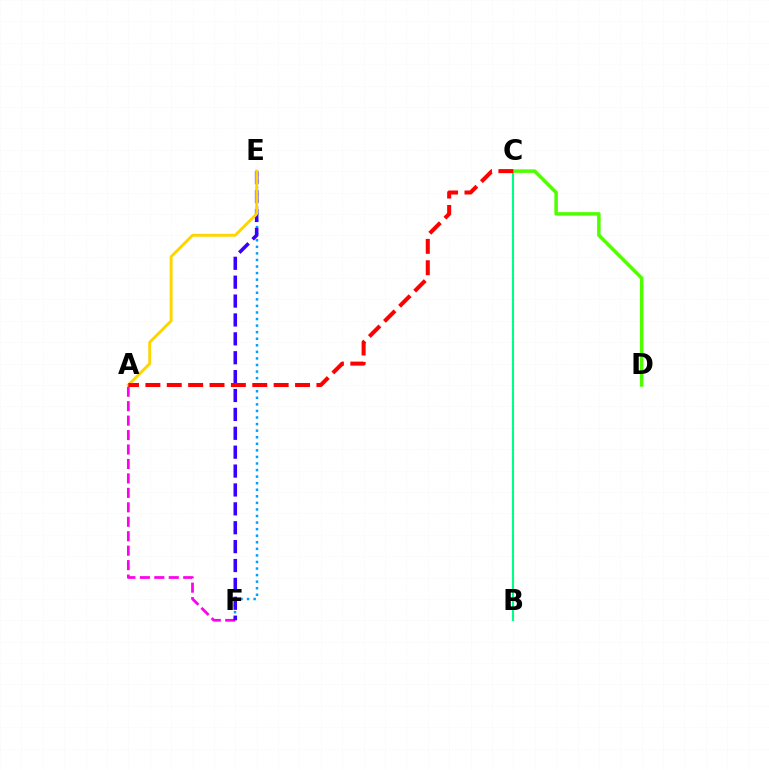{('E', 'F'): [{'color': '#009eff', 'line_style': 'dotted', 'thickness': 1.78}, {'color': '#3700ff', 'line_style': 'dashed', 'thickness': 2.57}], ('A', 'F'): [{'color': '#ff00ed', 'line_style': 'dashed', 'thickness': 1.96}], ('B', 'C'): [{'color': '#00ff86', 'line_style': 'solid', 'thickness': 1.52}], ('C', 'D'): [{'color': '#4fff00', 'line_style': 'solid', 'thickness': 2.52}], ('A', 'E'): [{'color': '#ffd500', 'line_style': 'solid', 'thickness': 2.1}], ('A', 'C'): [{'color': '#ff0000', 'line_style': 'dashed', 'thickness': 2.9}]}